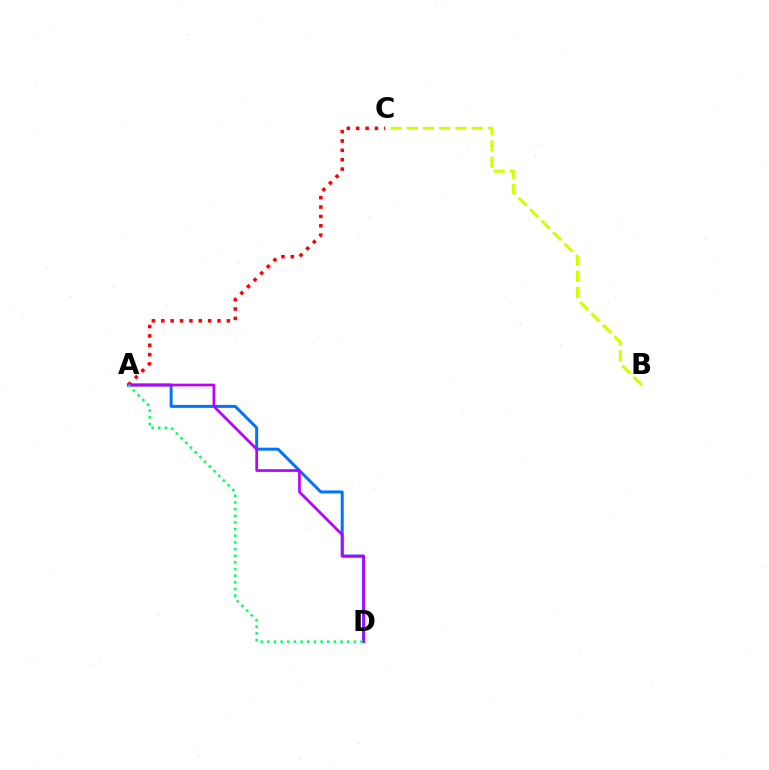{('A', 'D'): [{'color': '#0074ff', 'line_style': 'solid', 'thickness': 2.15}, {'color': '#b900ff', 'line_style': 'solid', 'thickness': 1.93}, {'color': '#00ff5c', 'line_style': 'dotted', 'thickness': 1.81}], ('B', 'C'): [{'color': '#d1ff00', 'line_style': 'dashed', 'thickness': 2.2}], ('A', 'C'): [{'color': '#ff0000', 'line_style': 'dotted', 'thickness': 2.55}]}